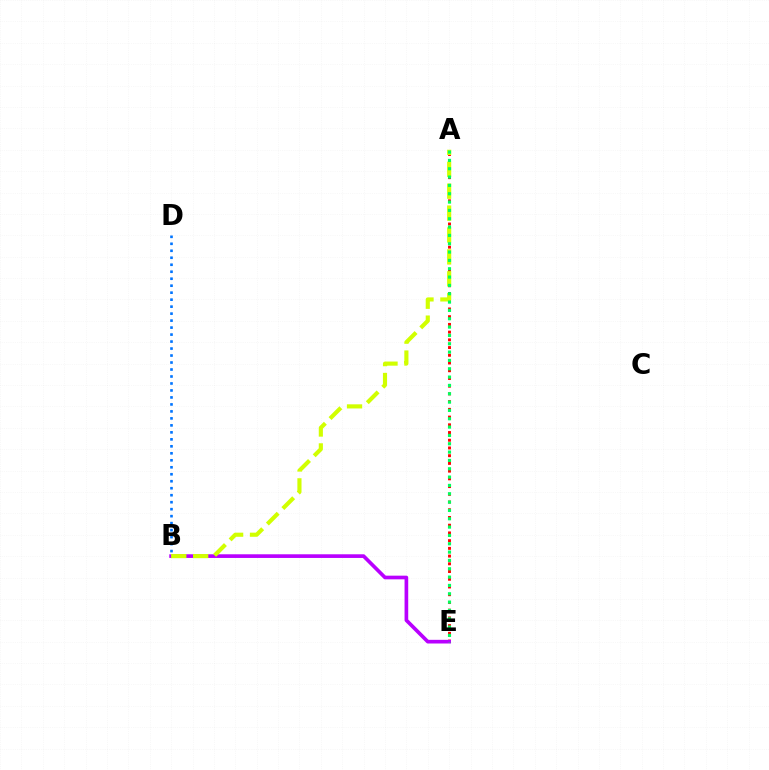{('A', 'E'): [{'color': '#ff0000', 'line_style': 'dotted', 'thickness': 2.1}, {'color': '#00ff5c', 'line_style': 'dotted', 'thickness': 2.26}], ('B', 'E'): [{'color': '#b900ff', 'line_style': 'solid', 'thickness': 2.64}], ('B', 'D'): [{'color': '#0074ff', 'line_style': 'dotted', 'thickness': 1.9}], ('A', 'B'): [{'color': '#d1ff00', 'line_style': 'dashed', 'thickness': 2.98}]}